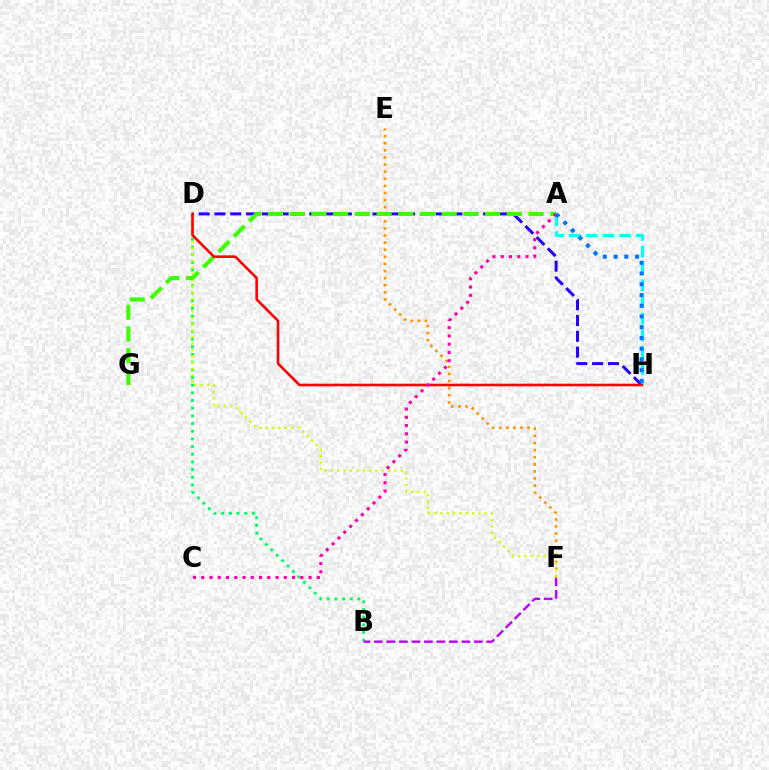{('D', 'H'): [{'color': '#2500ff', 'line_style': 'dashed', 'thickness': 2.15}, {'color': '#ff0000', 'line_style': 'solid', 'thickness': 1.87}], ('B', 'D'): [{'color': '#00ff5c', 'line_style': 'dotted', 'thickness': 2.09}], ('B', 'F'): [{'color': '#b900ff', 'line_style': 'dashed', 'thickness': 1.7}], ('E', 'F'): [{'color': '#ff9400', 'line_style': 'dotted', 'thickness': 1.93}], ('D', 'F'): [{'color': '#d1ff00', 'line_style': 'dotted', 'thickness': 1.73}], ('A', 'G'): [{'color': '#3dff00', 'line_style': 'dashed', 'thickness': 2.95}], ('A', 'H'): [{'color': '#00fff6', 'line_style': 'dashed', 'thickness': 2.28}, {'color': '#0074ff', 'line_style': 'dotted', 'thickness': 2.92}], ('A', 'C'): [{'color': '#ff00ac', 'line_style': 'dotted', 'thickness': 2.24}]}